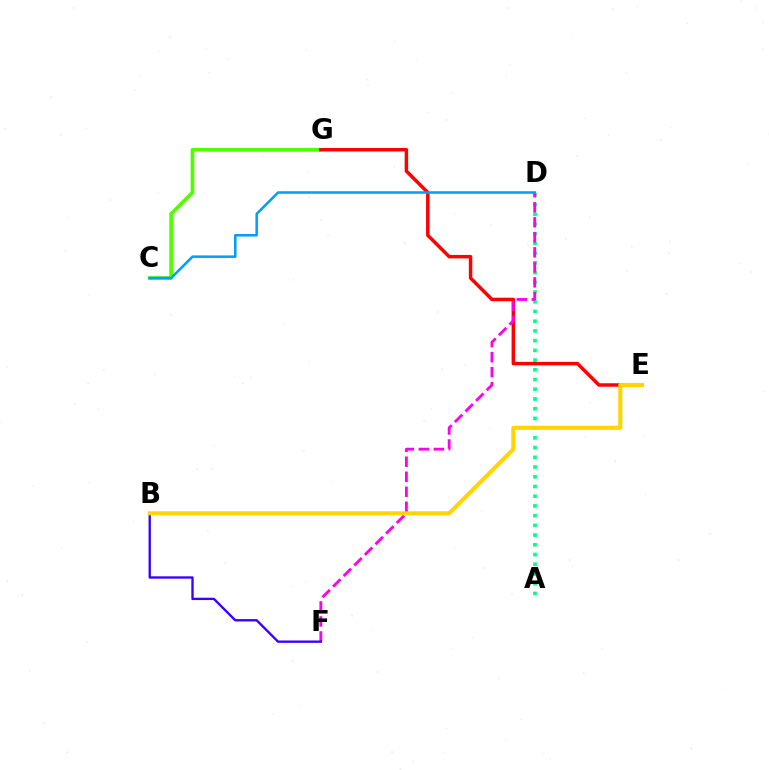{('A', 'D'): [{'color': '#00ff86', 'line_style': 'dotted', 'thickness': 2.64}], ('C', 'G'): [{'color': '#4fff00', 'line_style': 'solid', 'thickness': 2.65}], ('E', 'G'): [{'color': '#ff0000', 'line_style': 'solid', 'thickness': 2.5}], ('D', 'F'): [{'color': '#ff00ed', 'line_style': 'dashed', 'thickness': 2.04}], ('B', 'F'): [{'color': '#3700ff', 'line_style': 'solid', 'thickness': 1.69}], ('B', 'E'): [{'color': '#ffd500', 'line_style': 'solid', 'thickness': 2.95}], ('C', 'D'): [{'color': '#009eff', 'line_style': 'solid', 'thickness': 1.82}]}